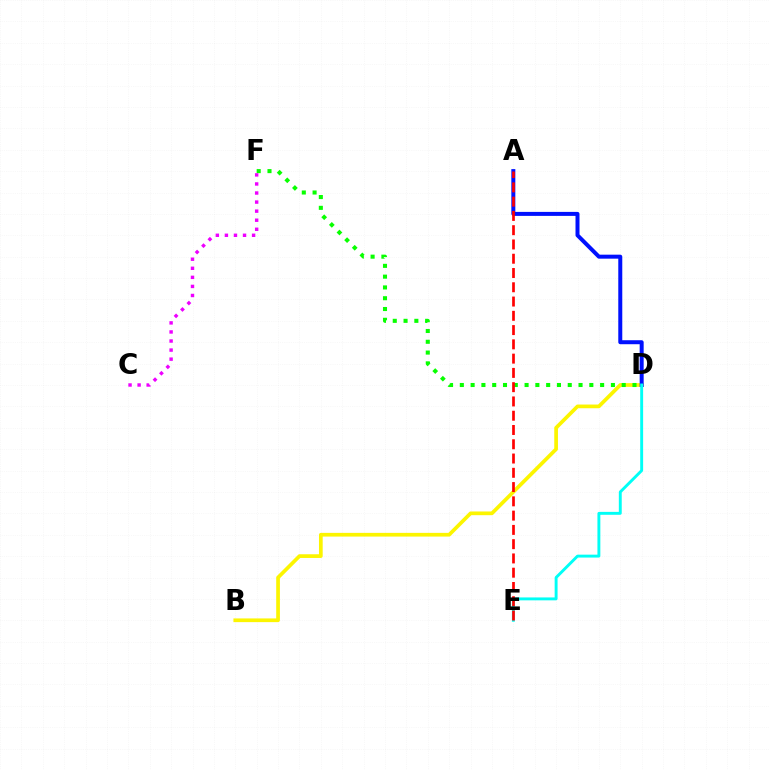{('B', 'D'): [{'color': '#fcf500', 'line_style': 'solid', 'thickness': 2.67}], ('D', 'F'): [{'color': '#08ff00', 'line_style': 'dotted', 'thickness': 2.93}], ('A', 'D'): [{'color': '#0010ff', 'line_style': 'solid', 'thickness': 2.87}], ('C', 'F'): [{'color': '#ee00ff', 'line_style': 'dotted', 'thickness': 2.46}], ('D', 'E'): [{'color': '#00fff6', 'line_style': 'solid', 'thickness': 2.1}], ('A', 'E'): [{'color': '#ff0000', 'line_style': 'dashed', 'thickness': 1.94}]}